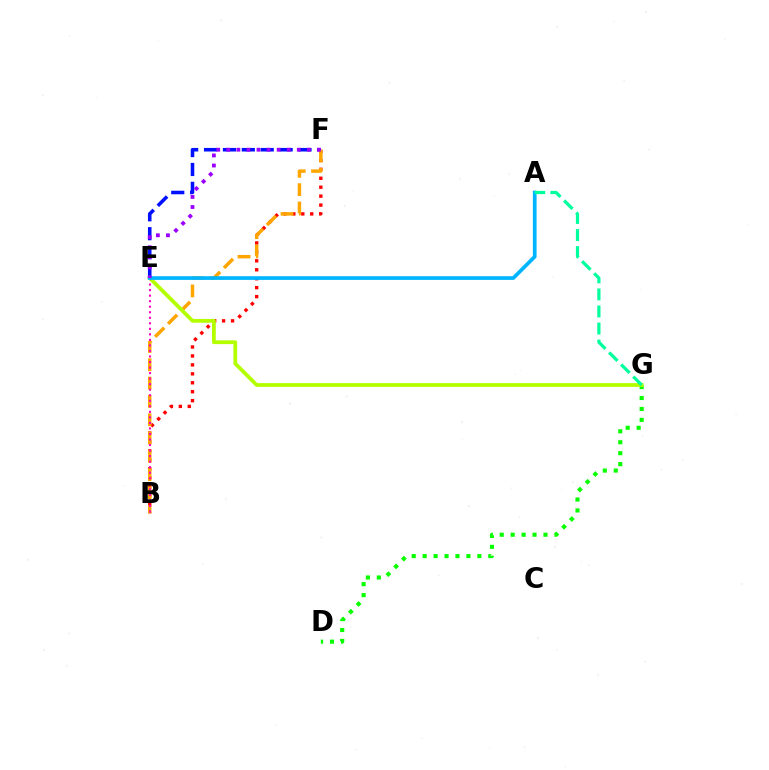{('E', 'F'): [{'color': '#0010ff', 'line_style': 'dashed', 'thickness': 2.57}, {'color': '#9b00ff', 'line_style': 'dotted', 'thickness': 2.74}], ('D', 'G'): [{'color': '#08ff00', 'line_style': 'dotted', 'thickness': 2.97}], ('B', 'F'): [{'color': '#ff0000', 'line_style': 'dotted', 'thickness': 2.43}, {'color': '#ffa500', 'line_style': 'dashed', 'thickness': 2.49}], ('E', 'G'): [{'color': '#b3ff00', 'line_style': 'solid', 'thickness': 2.71}], ('B', 'E'): [{'color': '#ff00bd', 'line_style': 'dotted', 'thickness': 1.5}], ('A', 'E'): [{'color': '#00b5ff', 'line_style': 'solid', 'thickness': 2.67}], ('A', 'G'): [{'color': '#00ff9d', 'line_style': 'dashed', 'thickness': 2.32}]}